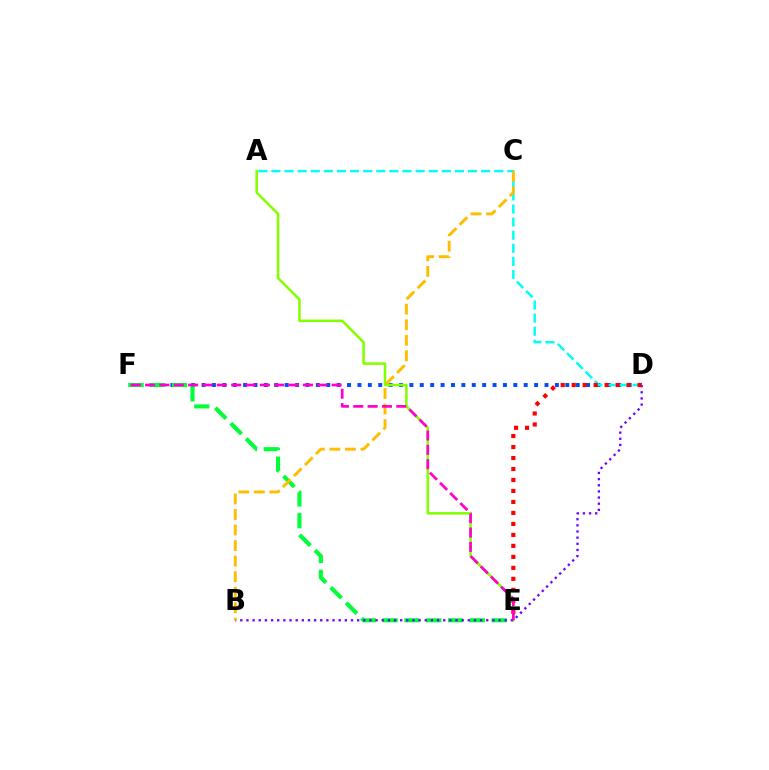{('D', 'F'): [{'color': '#004bff', 'line_style': 'dotted', 'thickness': 2.82}], ('A', 'E'): [{'color': '#84ff00', 'line_style': 'solid', 'thickness': 1.82}], ('A', 'D'): [{'color': '#00fff6', 'line_style': 'dashed', 'thickness': 1.78}], ('E', 'F'): [{'color': '#00ff39', 'line_style': 'dashed', 'thickness': 2.96}, {'color': '#ff00cf', 'line_style': 'dashed', 'thickness': 1.95}], ('B', 'D'): [{'color': '#7200ff', 'line_style': 'dotted', 'thickness': 1.67}], ('B', 'C'): [{'color': '#ffbd00', 'line_style': 'dashed', 'thickness': 2.11}], ('D', 'E'): [{'color': '#ff0000', 'line_style': 'dotted', 'thickness': 2.98}]}